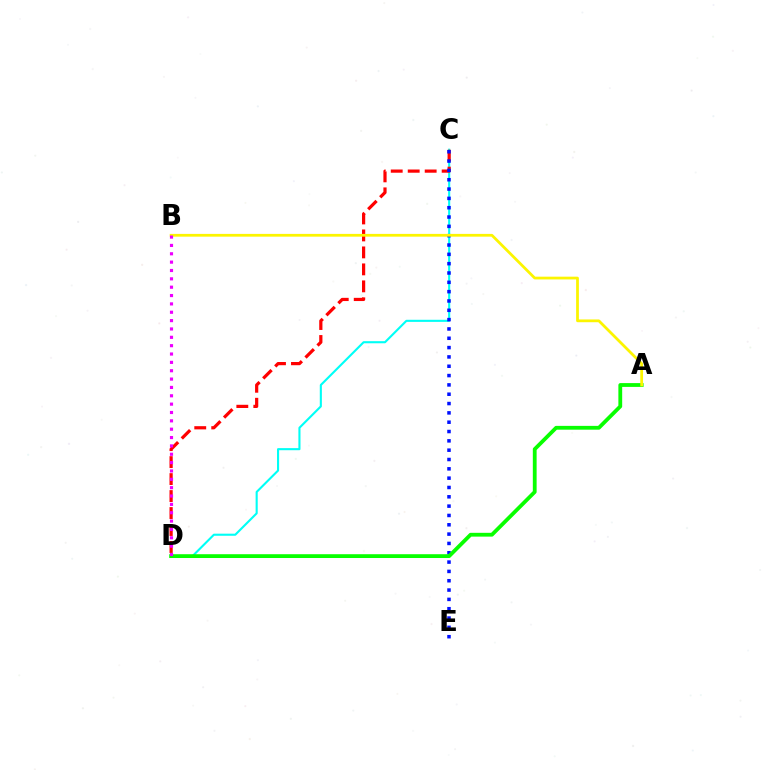{('C', 'D'): [{'color': '#00fff6', 'line_style': 'solid', 'thickness': 1.52}, {'color': '#ff0000', 'line_style': 'dashed', 'thickness': 2.31}], ('C', 'E'): [{'color': '#0010ff', 'line_style': 'dotted', 'thickness': 2.53}], ('A', 'D'): [{'color': '#08ff00', 'line_style': 'solid', 'thickness': 2.74}], ('A', 'B'): [{'color': '#fcf500', 'line_style': 'solid', 'thickness': 1.99}], ('B', 'D'): [{'color': '#ee00ff', 'line_style': 'dotted', 'thickness': 2.27}]}